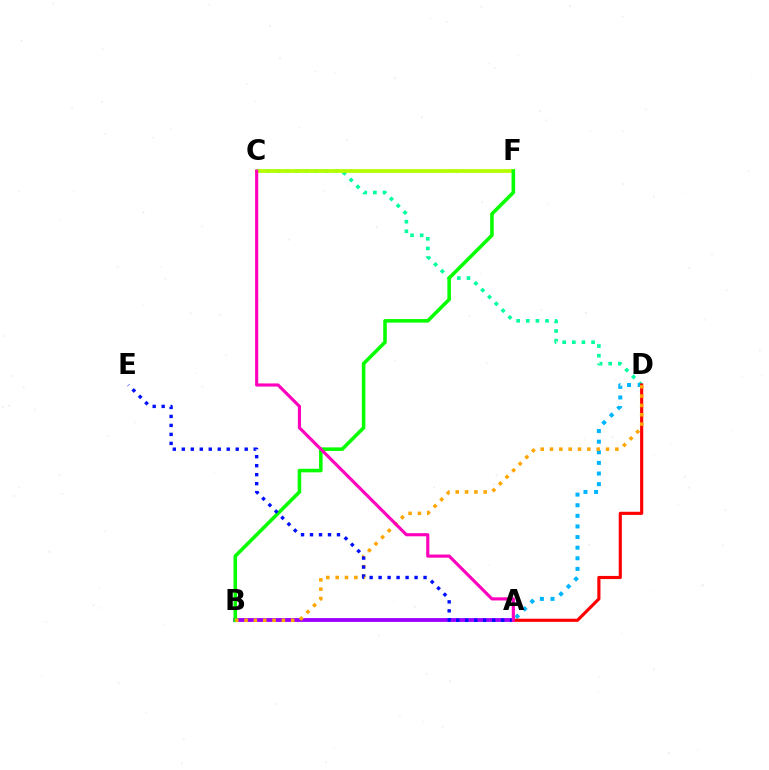{('C', 'D'): [{'color': '#00ff9d', 'line_style': 'dotted', 'thickness': 2.62}], ('A', 'D'): [{'color': '#00b5ff', 'line_style': 'dotted', 'thickness': 2.88}, {'color': '#ff0000', 'line_style': 'solid', 'thickness': 2.27}], ('A', 'B'): [{'color': '#9b00ff', 'line_style': 'solid', 'thickness': 2.76}], ('C', 'F'): [{'color': '#b3ff00', 'line_style': 'solid', 'thickness': 2.72}], ('B', 'F'): [{'color': '#08ff00', 'line_style': 'solid', 'thickness': 2.57}], ('B', 'D'): [{'color': '#ffa500', 'line_style': 'dotted', 'thickness': 2.54}], ('A', 'E'): [{'color': '#0010ff', 'line_style': 'dotted', 'thickness': 2.44}], ('A', 'C'): [{'color': '#ff00bd', 'line_style': 'solid', 'thickness': 2.26}]}